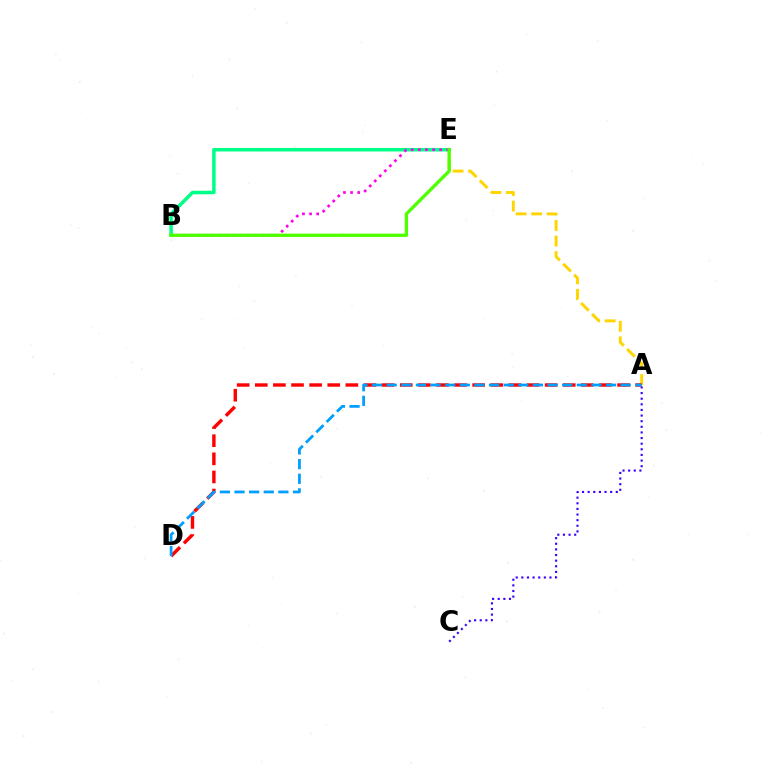{('A', 'E'): [{'color': '#ffd500', 'line_style': 'dashed', 'thickness': 2.11}], ('B', 'E'): [{'color': '#00ff86', 'line_style': 'solid', 'thickness': 2.53}, {'color': '#ff00ed', 'line_style': 'dotted', 'thickness': 1.94}, {'color': '#4fff00', 'line_style': 'solid', 'thickness': 2.39}], ('A', 'C'): [{'color': '#3700ff', 'line_style': 'dotted', 'thickness': 1.53}], ('A', 'D'): [{'color': '#ff0000', 'line_style': 'dashed', 'thickness': 2.46}, {'color': '#009eff', 'line_style': 'dashed', 'thickness': 1.99}]}